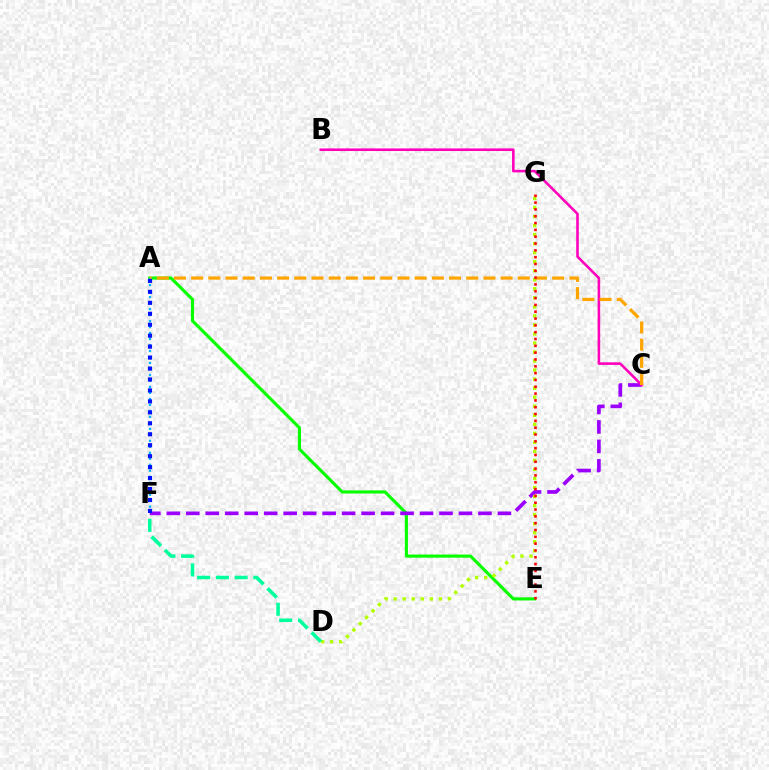{('A', 'E'): [{'color': '#08ff00', 'line_style': 'solid', 'thickness': 2.25}], ('C', 'F'): [{'color': '#9b00ff', 'line_style': 'dashed', 'thickness': 2.65}], ('B', 'C'): [{'color': '#ff00bd', 'line_style': 'solid', 'thickness': 1.87}], ('A', 'F'): [{'color': '#00b5ff', 'line_style': 'dotted', 'thickness': 1.63}, {'color': '#0010ff', 'line_style': 'dotted', 'thickness': 2.98}], ('D', 'G'): [{'color': '#b3ff00', 'line_style': 'dotted', 'thickness': 2.45}], ('A', 'C'): [{'color': '#ffa500', 'line_style': 'dashed', 'thickness': 2.34}], ('E', 'G'): [{'color': '#ff0000', 'line_style': 'dotted', 'thickness': 1.85}], ('D', 'F'): [{'color': '#00ff9d', 'line_style': 'dashed', 'thickness': 2.54}]}